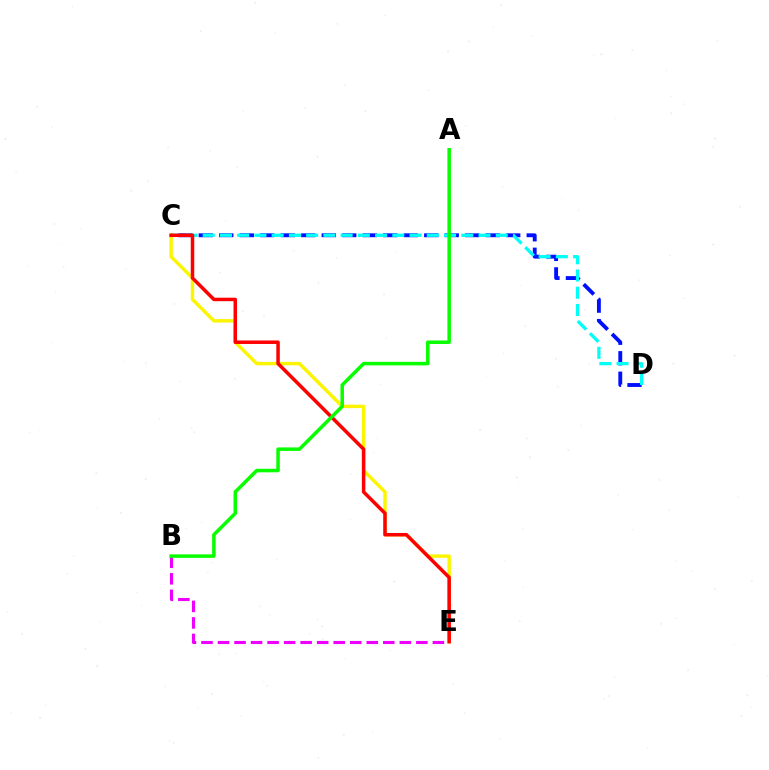{('B', 'E'): [{'color': '#ee00ff', 'line_style': 'dashed', 'thickness': 2.25}], ('C', 'D'): [{'color': '#0010ff', 'line_style': 'dashed', 'thickness': 2.78}, {'color': '#00fff6', 'line_style': 'dashed', 'thickness': 2.34}], ('C', 'E'): [{'color': '#fcf500', 'line_style': 'solid', 'thickness': 2.46}, {'color': '#ff0000', 'line_style': 'solid', 'thickness': 2.52}], ('A', 'B'): [{'color': '#08ff00', 'line_style': 'solid', 'thickness': 2.52}]}